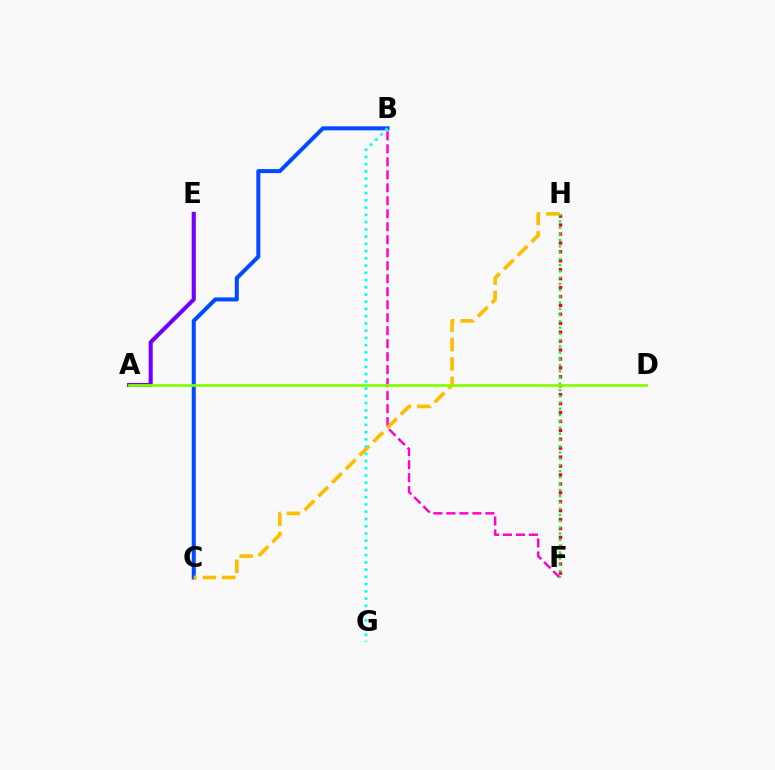{('F', 'H'): [{'color': '#ff0000', 'line_style': 'dotted', 'thickness': 2.42}, {'color': '#00ff39', 'line_style': 'dotted', 'thickness': 1.7}], ('B', 'C'): [{'color': '#004bff', 'line_style': 'solid', 'thickness': 2.9}], ('B', 'F'): [{'color': '#ff00cf', 'line_style': 'dashed', 'thickness': 1.76}], ('C', 'H'): [{'color': '#ffbd00', 'line_style': 'dashed', 'thickness': 2.63}], ('A', 'E'): [{'color': '#7200ff', 'line_style': 'solid', 'thickness': 2.95}], ('B', 'G'): [{'color': '#00fff6', 'line_style': 'dotted', 'thickness': 1.97}], ('A', 'D'): [{'color': '#84ff00', 'line_style': 'solid', 'thickness': 1.97}]}